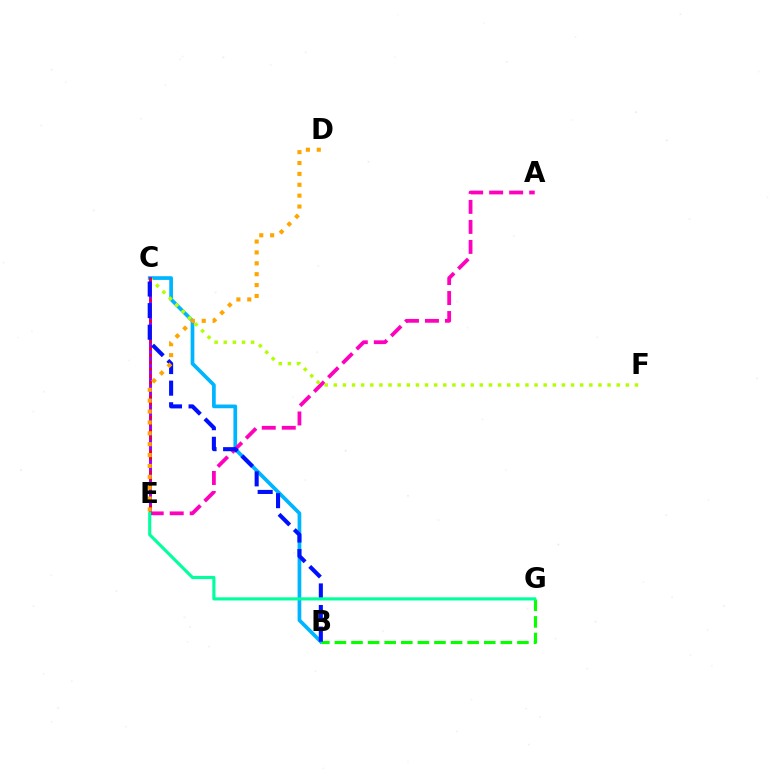{('B', 'C'): [{'color': '#00b5ff', 'line_style': 'solid', 'thickness': 2.67}, {'color': '#0010ff', 'line_style': 'dashed', 'thickness': 2.93}], ('A', 'E'): [{'color': '#ff00bd', 'line_style': 'dashed', 'thickness': 2.72}], ('C', 'F'): [{'color': '#b3ff00', 'line_style': 'dotted', 'thickness': 2.48}], ('C', 'E'): [{'color': '#9b00ff', 'line_style': 'solid', 'thickness': 2.12}, {'color': '#ff0000', 'line_style': 'dotted', 'thickness': 1.87}], ('B', 'G'): [{'color': '#08ff00', 'line_style': 'dashed', 'thickness': 2.25}], ('E', 'G'): [{'color': '#00ff9d', 'line_style': 'solid', 'thickness': 2.26}], ('D', 'E'): [{'color': '#ffa500', 'line_style': 'dotted', 'thickness': 2.96}]}